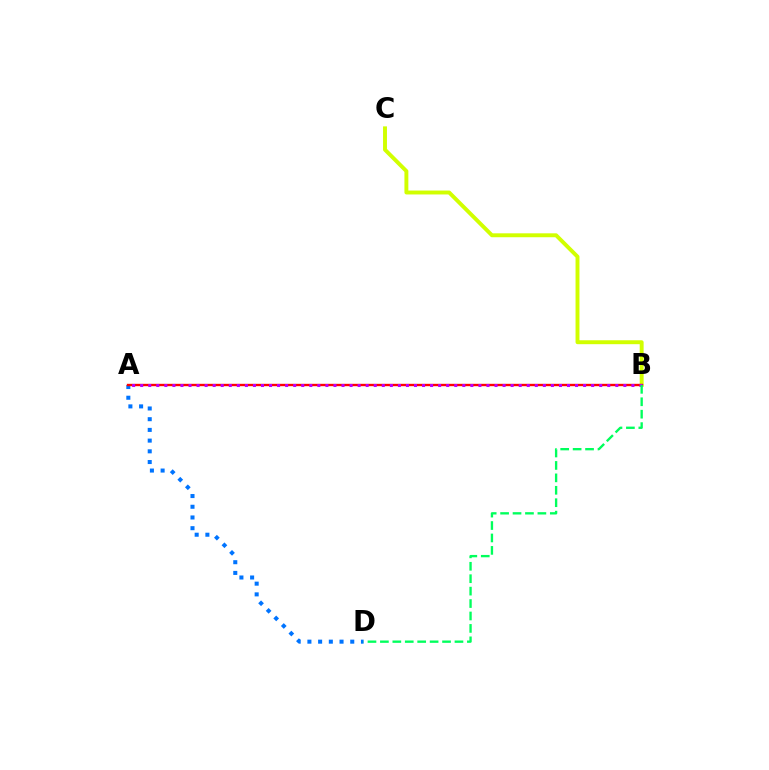{('A', 'D'): [{'color': '#0074ff', 'line_style': 'dotted', 'thickness': 2.91}], ('B', 'C'): [{'color': '#d1ff00', 'line_style': 'solid', 'thickness': 2.82}], ('A', 'B'): [{'color': '#ff0000', 'line_style': 'solid', 'thickness': 1.71}, {'color': '#b900ff', 'line_style': 'dotted', 'thickness': 2.19}], ('B', 'D'): [{'color': '#00ff5c', 'line_style': 'dashed', 'thickness': 1.69}]}